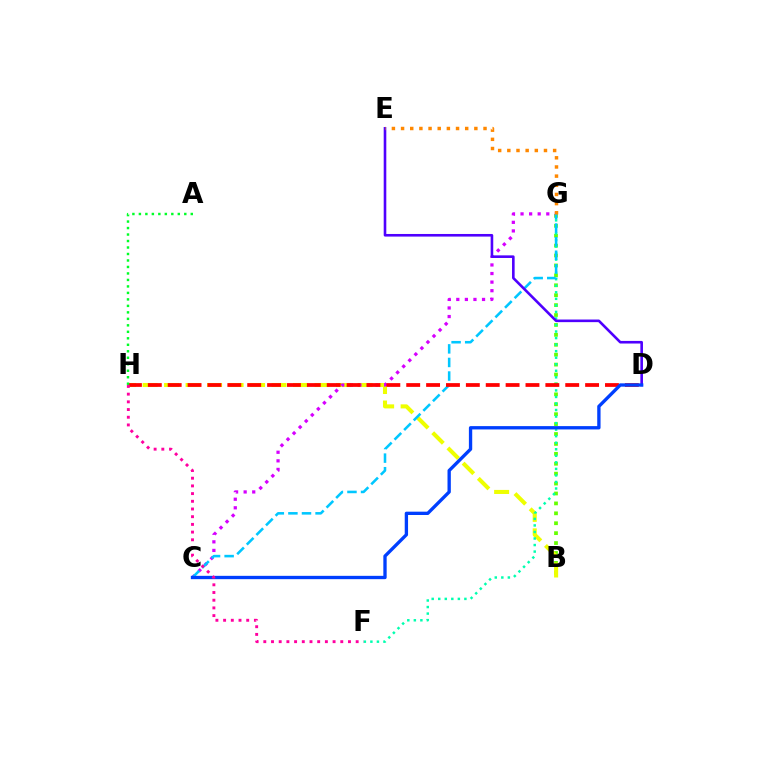{('B', 'G'): [{'color': '#66ff00', 'line_style': 'dotted', 'thickness': 2.69}], ('B', 'H'): [{'color': '#eeff00', 'line_style': 'dashed', 'thickness': 2.92}], ('F', 'G'): [{'color': '#00ffaf', 'line_style': 'dotted', 'thickness': 1.78}], ('C', 'G'): [{'color': '#d600ff', 'line_style': 'dotted', 'thickness': 2.33}, {'color': '#00c7ff', 'line_style': 'dashed', 'thickness': 1.85}], ('D', 'E'): [{'color': '#4f00ff', 'line_style': 'solid', 'thickness': 1.88}], ('D', 'H'): [{'color': '#ff0000', 'line_style': 'dashed', 'thickness': 2.7}], ('A', 'H'): [{'color': '#00ff27', 'line_style': 'dotted', 'thickness': 1.76}], ('E', 'G'): [{'color': '#ff8800', 'line_style': 'dotted', 'thickness': 2.49}], ('C', 'D'): [{'color': '#003fff', 'line_style': 'solid', 'thickness': 2.4}], ('F', 'H'): [{'color': '#ff00a0', 'line_style': 'dotted', 'thickness': 2.09}]}